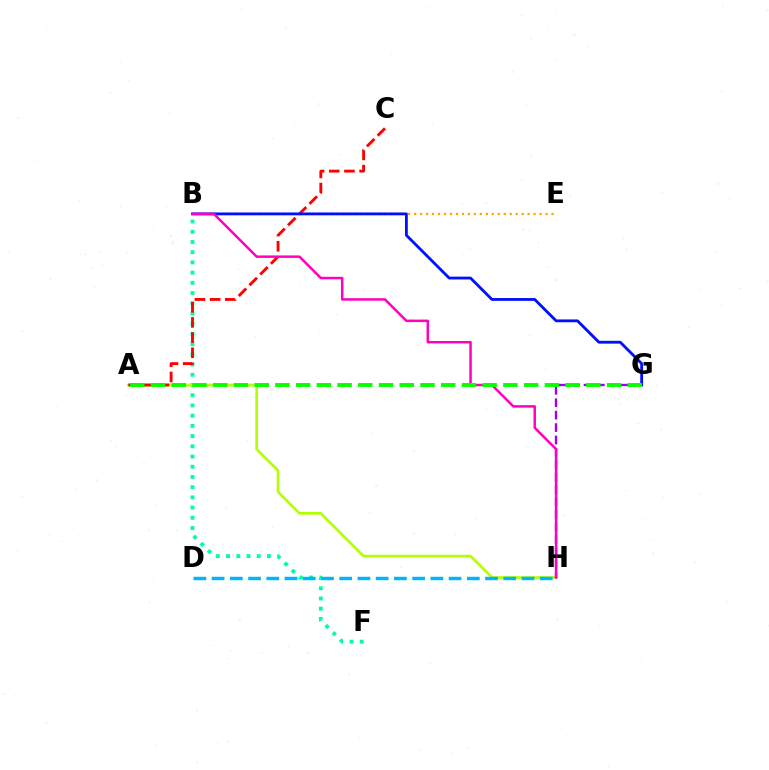{('B', 'F'): [{'color': '#00ff9d', 'line_style': 'dotted', 'thickness': 2.78}], ('A', 'H'): [{'color': '#b3ff00', 'line_style': 'solid', 'thickness': 1.92}], ('A', 'C'): [{'color': '#ff0000', 'line_style': 'dashed', 'thickness': 2.06}], ('G', 'H'): [{'color': '#9b00ff', 'line_style': 'dashed', 'thickness': 1.69}], ('B', 'E'): [{'color': '#ffa500', 'line_style': 'dotted', 'thickness': 1.62}], ('B', 'G'): [{'color': '#0010ff', 'line_style': 'solid', 'thickness': 2.03}], ('D', 'H'): [{'color': '#00b5ff', 'line_style': 'dashed', 'thickness': 2.48}], ('B', 'H'): [{'color': '#ff00bd', 'line_style': 'solid', 'thickness': 1.79}], ('A', 'G'): [{'color': '#08ff00', 'line_style': 'dashed', 'thickness': 2.82}]}